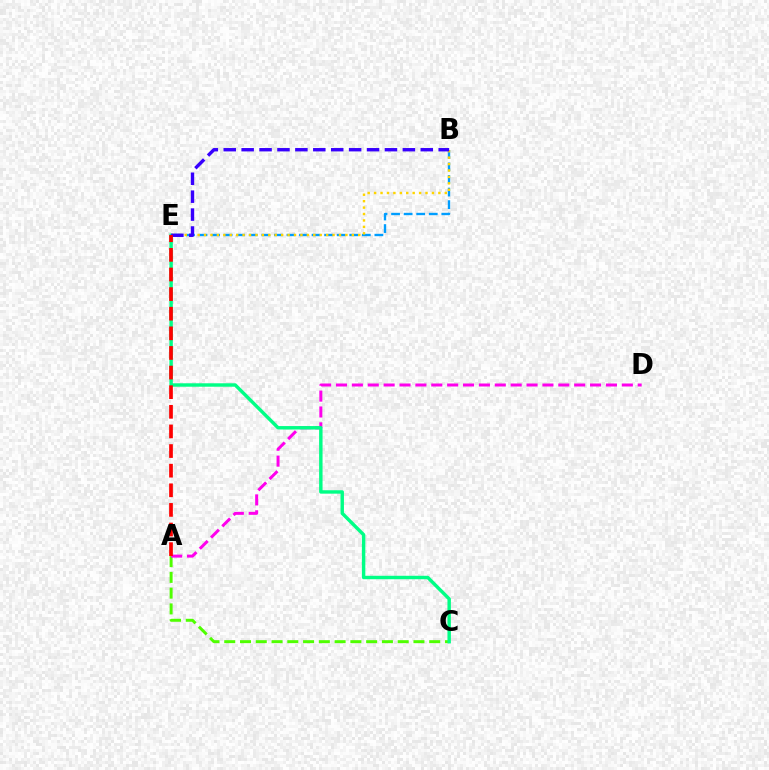{('A', 'C'): [{'color': '#4fff00', 'line_style': 'dashed', 'thickness': 2.14}], ('B', 'E'): [{'color': '#009eff', 'line_style': 'dashed', 'thickness': 1.71}, {'color': '#ffd500', 'line_style': 'dotted', 'thickness': 1.75}, {'color': '#3700ff', 'line_style': 'dashed', 'thickness': 2.43}], ('A', 'D'): [{'color': '#ff00ed', 'line_style': 'dashed', 'thickness': 2.16}], ('C', 'E'): [{'color': '#00ff86', 'line_style': 'solid', 'thickness': 2.47}], ('A', 'E'): [{'color': '#ff0000', 'line_style': 'dashed', 'thickness': 2.67}]}